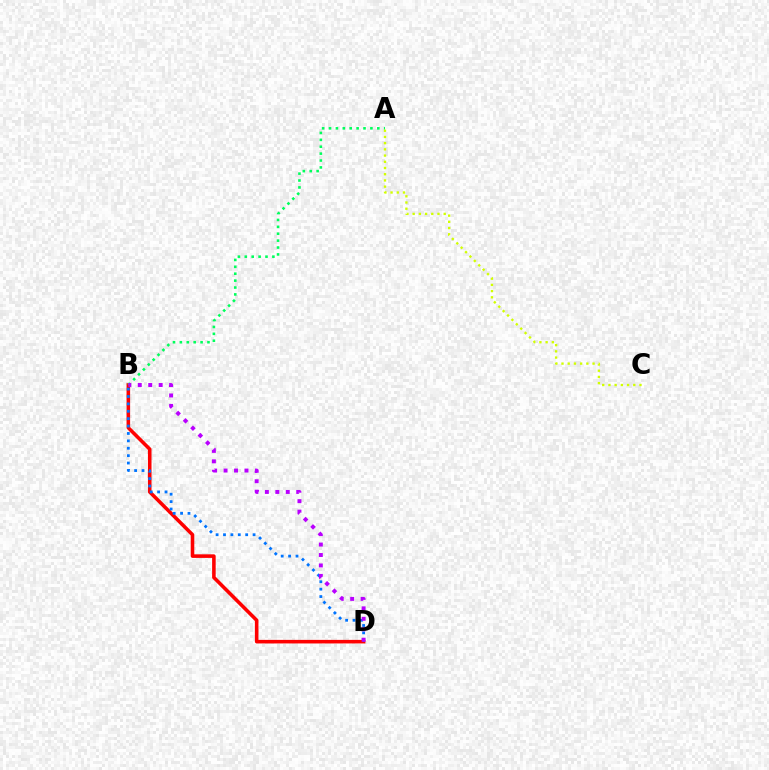{('B', 'D'): [{'color': '#ff0000', 'line_style': 'solid', 'thickness': 2.57}, {'color': '#0074ff', 'line_style': 'dotted', 'thickness': 2.01}, {'color': '#b900ff', 'line_style': 'dotted', 'thickness': 2.84}], ('A', 'B'): [{'color': '#00ff5c', 'line_style': 'dotted', 'thickness': 1.87}], ('A', 'C'): [{'color': '#d1ff00', 'line_style': 'dotted', 'thickness': 1.69}]}